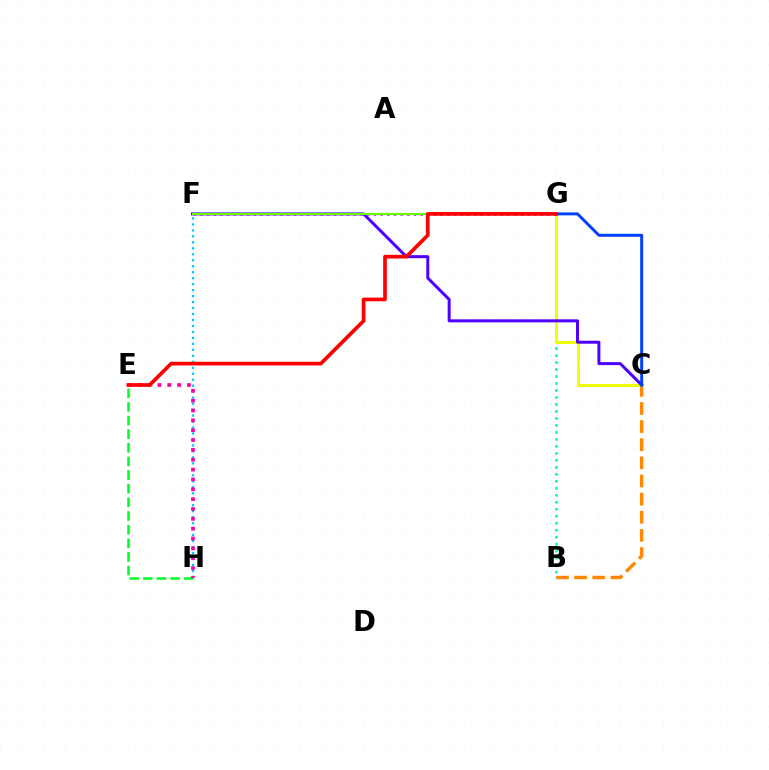{('B', 'C'): [{'color': '#ff8800', 'line_style': 'dashed', 'thickness': 2.46}], ('F', 'H'): [{'color': '#00c7ff', 'line_style': 'dotted', 'thickness': 1.62}], ('E', 'H'): [{'color': '#00ff27', 'line_style': 'dashed', 'thickness': 1.85}, {'color': '#ff00a0', 'line_style': 'dotted', 'thickness': 2.68}], ('B', 'G'): [{'color': '#00ffaf', 'line_style': 'dotted', 'thickness': 1.9}], ('C', 'G'): [{'color': '#eeff00', 'line_style': 'solid', 'thickness': 2.16}, {'color': '#003fff', 'line_style': 'solid', 'thickness': 2.11}], ('C', 'F'): [{'color': '#4f00ff', 'line_style': 'solid', 'thickness': 2.16}], ('F', 'G'): [{'color': '#d600ff', 'line_style': 'dotted', 'thickness': 1.81}, {'color': '#66ff00', 'line_style': 'solid', 'thickness': 1.53}], ('E', 'G'): [{'color': '#ff0000', 'line_style': 'solid', 'thickness': 2.65}]}